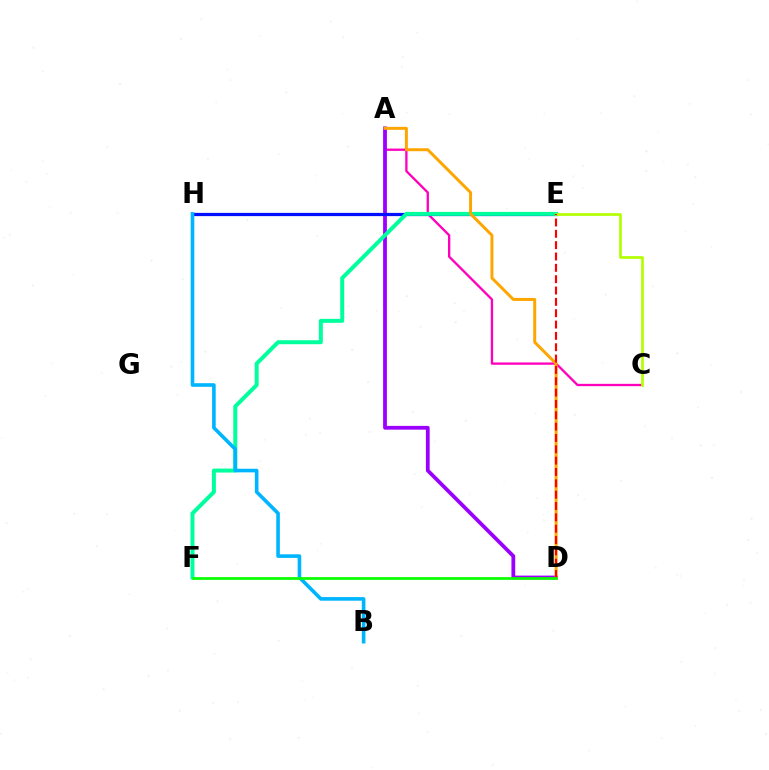{('A', 'C'): [{'color': '#ff00bd', 'line_style': 'solid', 'thickness': 1.67}], ('A', 'D'): [{'color': '#9b00ff', 'line_style': 'solid', 'thickness': 2.72}, {'color': '#ffa500', 'line_style': 'solid', 'thickness': 2.13}], ('E', 'H'): [{'color': '#0010ff', 'line_style': 'solid', 'thickness': 2.32}], ('E', 'F'): [{'color': '#00ff9d', 'line_style': 'solid', 'thickness': 2.87}], ('C', 'E'): [{'color': '#b3ff00', 'line_style': 'solid', 'thickness': 1.95}], ('B', 'H'): [{'color': '#00b5ff', 'line_style': 'solid', 'thickness': 2.6}], ('D', 'E'): [{'color': '#ff0000', 'line_style': 'dashed', 'thickness': 1.54}], ('D', 'F'): [{'color': '#08ff00', 'line_style': 'solid', 'thickness': 1.95}]}